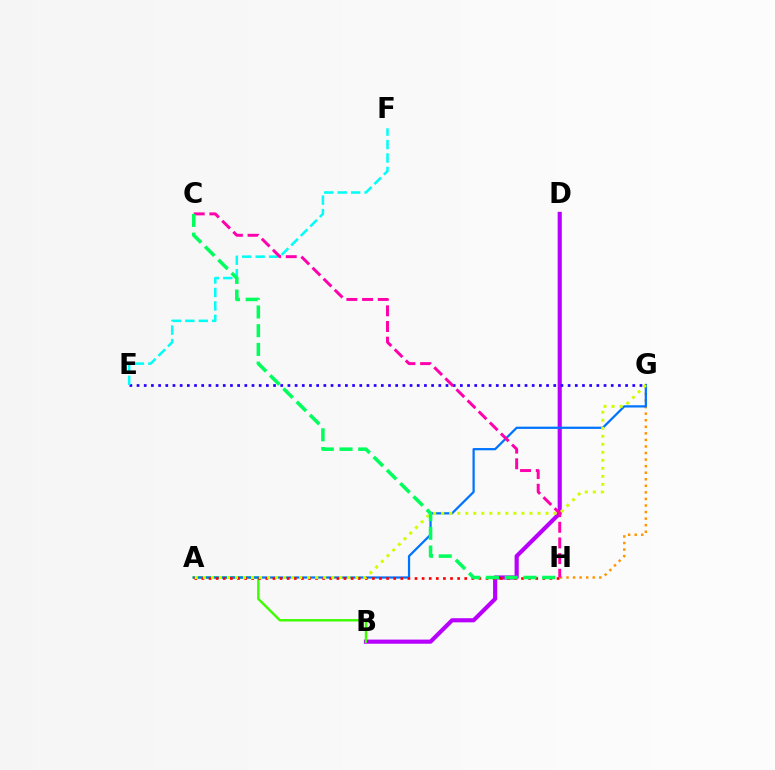{('B', 'D'): [{'color': '#b900ff', 'line_style': 'solid', 'thickness': 2.98}], ('G', 'H'): [{'color': '#ff9400', 'line_style': 'dotted', 'thickness': 1.78}], ('E', 'G'): [{'color': '#2500ff', 'line_style': 'dotted', 'thickness': 1.95}], ('E', 'F'): [{'color': '#00fff6', 'line_style': 'dashed', 'thickness': 1.83}], ('A', 'B'): [{'color': '#3dff00', 'line_style': 'solid', 'thickness': 1.74}], ('A', 'G'): [{'color': '#0074ff', 'line_style': 'solid', 'thickness': 1.61}, {'color': '#d1ff00', 'line_style': 'dotted', 'thickness': 2.18}], ('A', 'H'): [{'color': '#ff0000', 'line_style': 'dotted', 'thickness': 1.93}], ('C', 'H'): [{'color': '#ff00ac', 'line_style': 'dashed', 'thickness': 2.13}, {'color': '#00ff5c', 'line_style': 'dashed', 'thickness': 2.54}]}